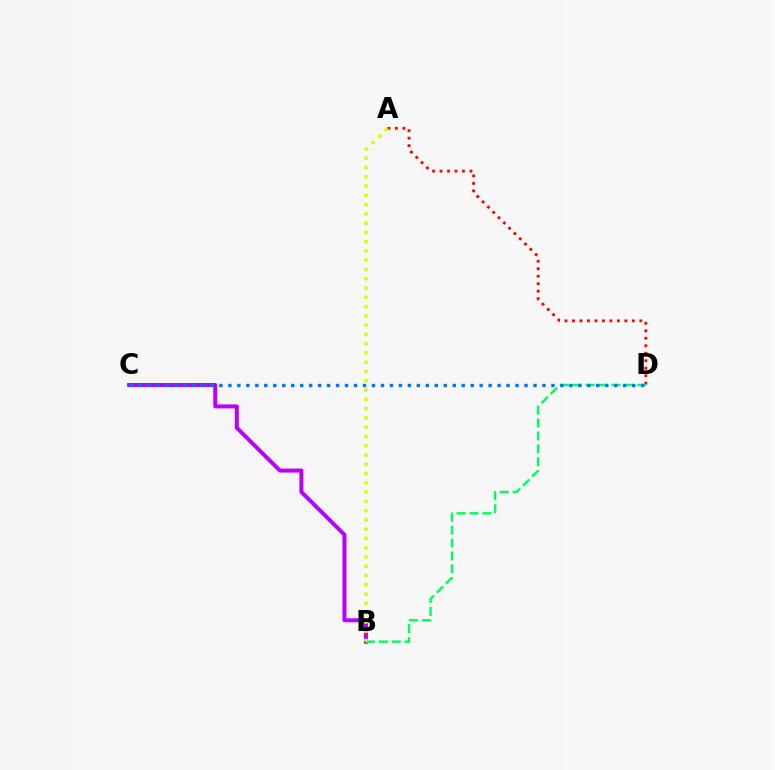{('A', 'D'): [{'color': '#ff0000', 'line_style': 'dotted', 'thickness': 2.03}], ('B', 'C'): [{'color': '#b900ff', 'line_style': 'solid', 'thickness': 2.87}], ('B', 'D'): [{'color': '#00ff5c', 'line_style': 'dashed', 'thickness': 1.75}], ('A', 'B'): [{'color': '#d1ff00', 'line_style': 'dotted', 'thickness': 2.52}], ('C', 'D'): [{'color': '#0074ff', 'line_style': 'dotted', 'thickness': 2.44}]}